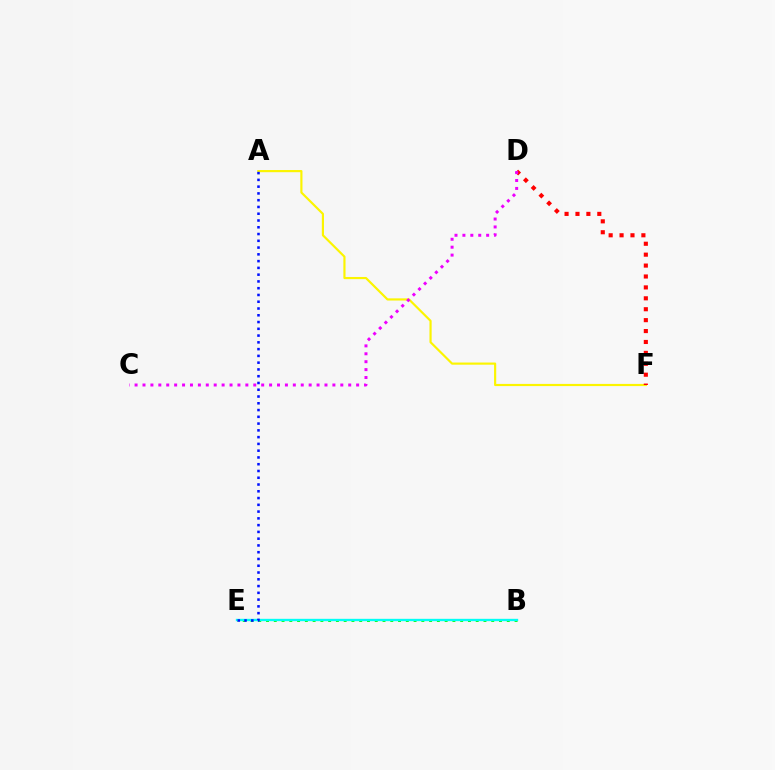{('B', 'E'): [{'color': '#08ff00', 'line_style': 'dotted', 'thickness': 2.11}, {'color': '#00fff6', 'line_style': 'solid', 'thickness': 1.7}], ('A', 'F'): [{'color': '#fcf500', 'line_style': 'solid', 'thickness': 1.56}], ('A', 'E'): [{'color': '#0010ff', 'line_style': 'dotted', 'thickness': 1.84}], ('D', 'F'): [{'color': '#ff0000', 'line_style': 'dotted', 'thickness': 2.97}], ('C', 'D'): [{'color': '#ee00ff', 'line_style': 'dotted', 'thickness': 2.15}]}